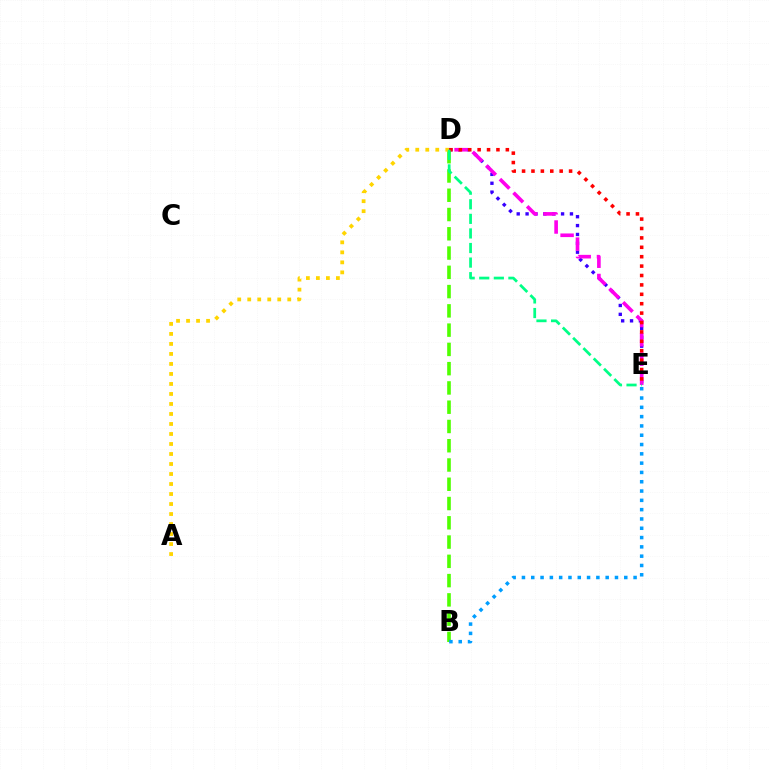{('D', 'E'): [{'color': '#3700ff', 'line_style': 'dotted', 'thickness': 2.41}, {'color': '#ff00ed', 'line_style': 'dashed', 'thickness': 2.62}, {'color': '#ff0000', 'line_style': 'dotted', 'thickness': 2.55}, {'color': '#00ff86', 'line_style': 'dashed', 'thickness': 1.98}], ('B', 'D'): [{'color': '#4fff00', 'line_style': 'dashed', 'thickness': 2.62}], ('B', 'E'): [{'color': '#009eff', 'line_style': 'dotted', 'thickness': 2.53}], ('A', 'D'): [{'color': '#ffd500', 'line_style': 'dotted', 'thickness': 2.72}]}